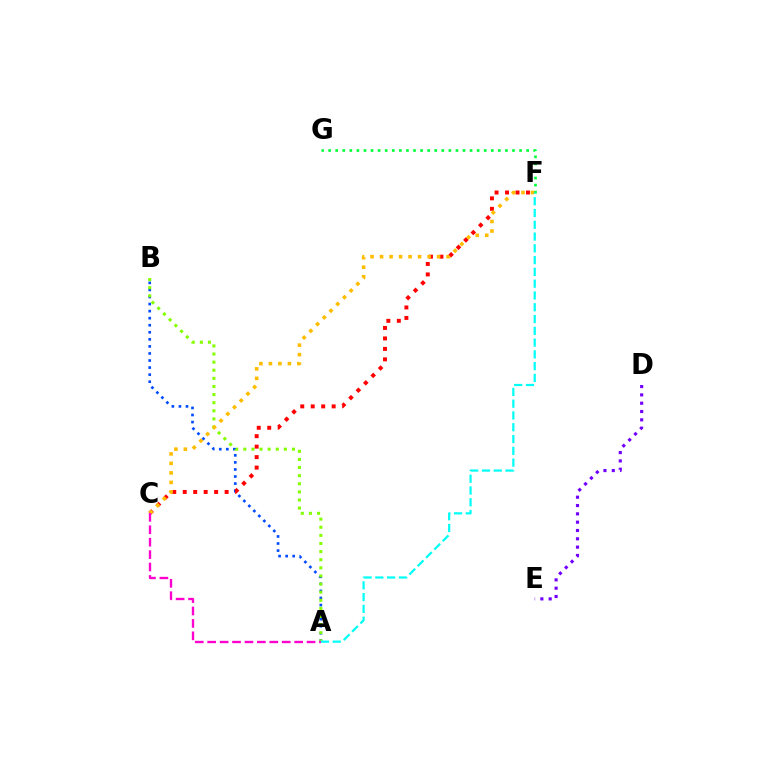{('A', 'B'): [{'color': '#004bff', 'line_style': 'dotted', 'thickness': 1.92}, {'color': '#84ff00', 'line_style': 'dotted', 'thickness': 2.2}], ('C', 'F'): [{'color': '#ff0000', 'line_style': 'dotted', 'thickness': 2.85}, {'color': '#ffbd00', 'line_style': 'dotted', 'thickness': 2.58}], ('F', 'G'): [{'color': '#00ff39', 'line_style': 'dotted', 'thickness': 1.92}], ('A', 'C'): [{'color': '#ff00cf', 'line_style': 'dashed', 'thickness': 1.69}], ('D', 'E'): [{'color': '#7200ff', 'line_style': 'dotted', 'thickness': 2.26}], ('A', 'F'): [{'color': '#00fff6', 'line_style': 'dashed', 'thickness': 1.6}]}